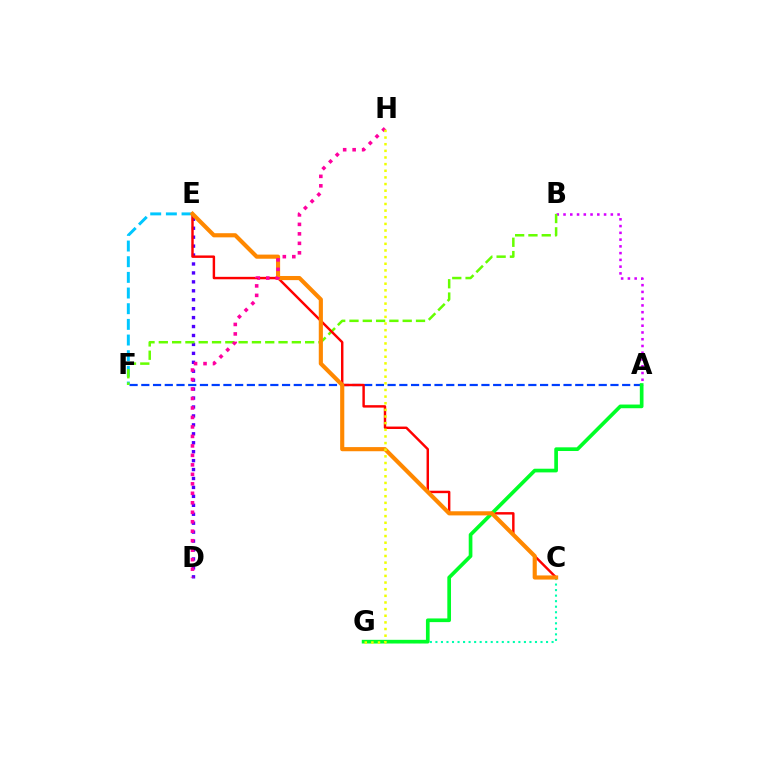{('A', 'F'): [{'color': '#003fff', 'line_style': 'dashed', 'thickness': 1.59}], ('A', 'B'): [{'color': '#d600ff', 'line_style': 'dotted', 'thickness': 1.84}], ('D', 'E'): [{'color': '#4f00ff', 'line_style': 'dotted', 'thickness': 2.43}], ('E', 'F'): [{'color': '#00c7ff', 'line_style': 'dashed', 'thickness': 2.13}], ('B', 'F'): [{'color': '#66ff00', 'line_style': 'dashed', 'thickness': 1.81}], ('C', 'E'): [{'color': '#ff0000', 'line_style': 'solid', 'thickness': 1.76}, {'color': '#ff8800', 'line_style': 'solid', 'thickness': 2.98}], ('C', 'G'): [{'color': '#00ffaf', 'line_style': 'dotted', 'thickness': 1.5}], ('A', 'G'): [{'color': '#00ff27', 'line_style': 'solid', 'thickness': 2.65}], ('D', 'H'): [{'color': '#ff00a0', 'line_style': 'dotted', 'thickness': 2.58}], ('G', 'H'): [{'color': '#eeff00', 'line_style': 'dotted', 'thickness': 1.8}]}